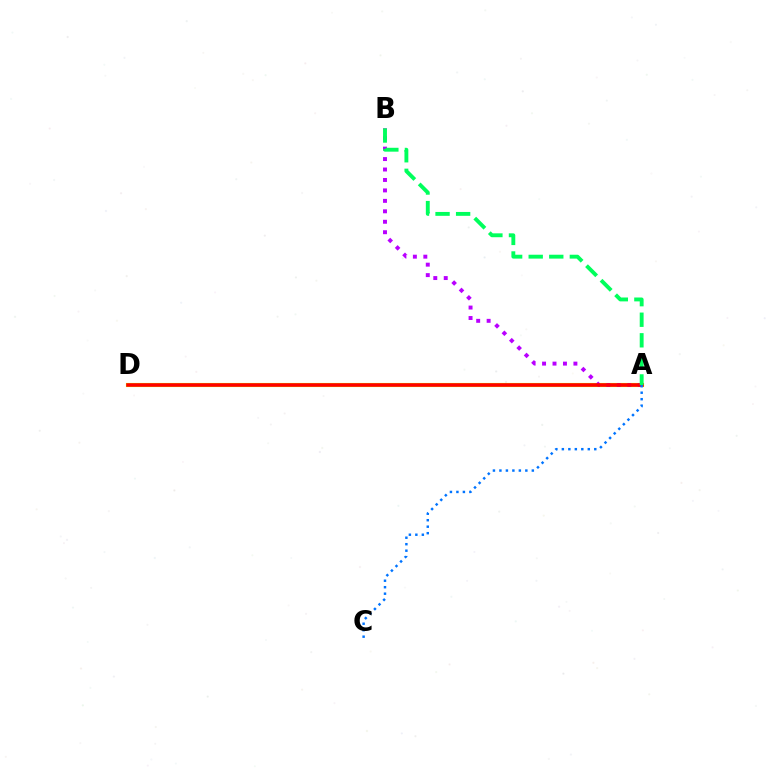{('A', 'D'): [{'color': '#d1ff00', 'line_style': 'solid', 'thickness': 2.97}, {'color': '#ff0000', 'line_style': 'solid', 'thickness': 2.57}], ('A', 'B'): [{'color': '#b900ff', 'line_style': 'dotted', 'thickness': 2.84}, {'color': '#00ff5c', 'line_style': 'dashed', 'thickness': 2.79}], ('A', 'C'): [{'color': '#0074ff', 'line_style': 'dotted', 'thickness': 1.76}]}